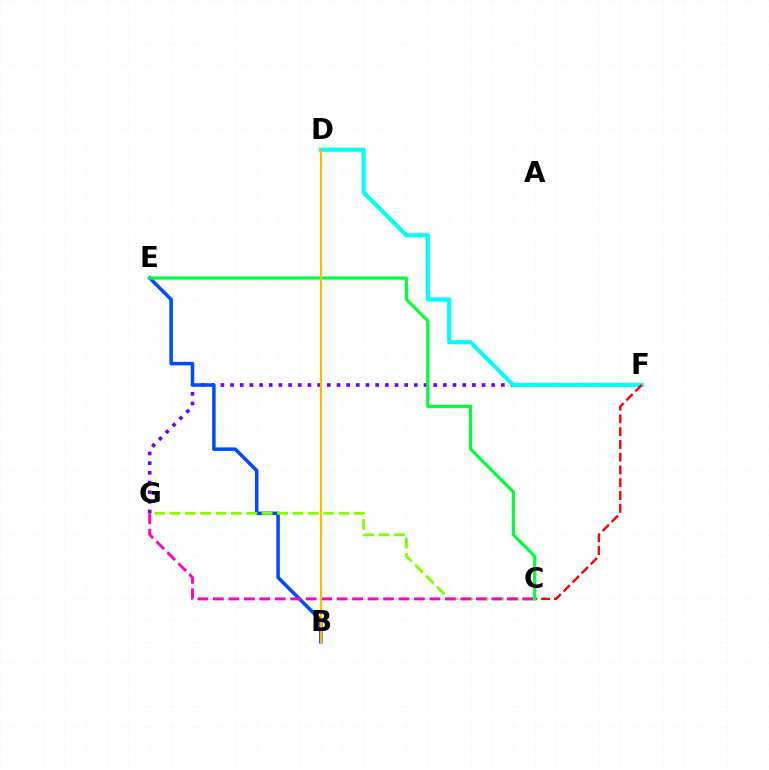{('F', 'G'): [{'color': '#7200ff', 'line_style': 'dotted', 'thickness': 2.63}], ('B', 'E'): [{'color': '#004bff', 'line_style': 'solid', 'thickness': 2.54}], ('C', 'G'): [{'color': '#84ff00', 'line_style': 'dashed', 'thickness': 2.09}, {'color': '#ff00cf', 'line_style': 'dashed', 'thickness': 2.1}], ('D', 'F'): [{'color': '#00fff6', 'line_style': 'solid', 'thickness': 2.99}], ('C', 'F'): [{'color': '#ff0000', 'line_style': 'dashed', 'thickness': 1.73}], ('C', 'E'): [{'color': '#00ff39', 'line_style': 'solid', 'thickness': 2.28}], ('B', 'D'): [{'color': '#ffbd00', 'line_style': 'solid', 'thickness': 1.57}]}